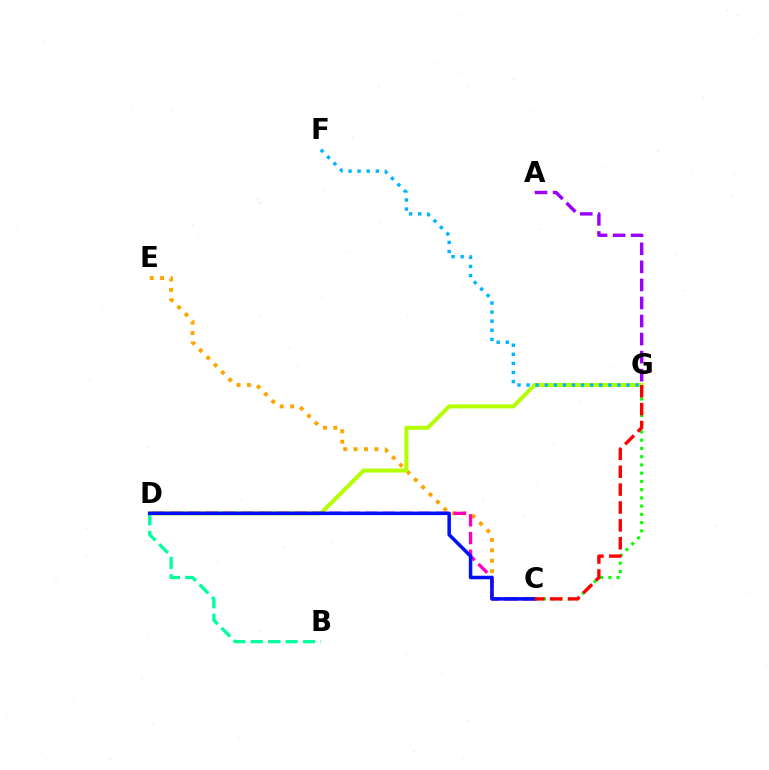{('A', 'G'): [{'color': '#9b00ff', 'line_style': 'dashed', 'thickness': 2.45}], ('C', 'E'): [{'color': '#ffa500', 'line_style': 'dotted', 'thickness': 2.83}], ('D', 'G'): [{'color': '#b3ff00', 'line_style': 'solid', 'thickness': 2.88}], ('C', 'D'): [{'color': '#ff00bd', 'line_style': 'dashed', 'thickness': 2.41}, {'color': '#0010ff', 'line_style': 'solid', 'thickness': 2.53}], ('B', 'D'): [{'color': '#00ff9d', 'line_style': 'dashed', 'thickness': 2.37}], ('F', 'G'): [{'color': '#00b5ff', 'line_style': 'dotted', 'thickness': 2.47}], ('C', 'G'): [{'color': '#08ff00', 'line_style': 'dotted', 'thickness': 2.24}, {'color': '#ff0000', 'line_style': 'dashed', 'thickness': 2.43}]}